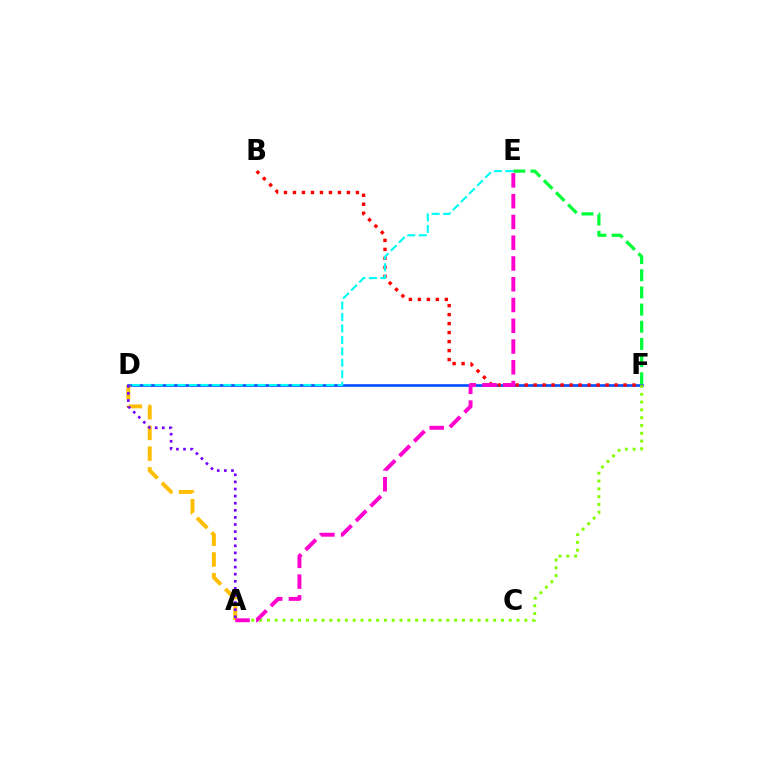{('D', 'F'): [{'color': '#004bff', 'line_style': 'solid', 'thickness': 1.87}], ('A', 'F'): [{'color': '#84ff00', 'line_style': 'dotted', 'thickness': 2.12}], ('A', 'D'): [{'color': '#ffbd00', 'line_style': 'dashed', 'thickness': 2.81}, {'color': '#7200ff', 'line_style': 'dotted', 'thickness': 1.93}], ('B', 'F'): [{'color': '#ff0000', 'line_style': 'dotted', 'thickness': 2.44}], ('E', 'F'): [{'color': '#00ff39', 'line_style': 'dashed', 'thickness': 2.33}], ('A', 'E'): [{'color': '#ff00cf', 'line_style': 'dashed', 'thickness': 2.82}], ('D', 'E'): [{'color': '#00fff6', 'line_style': 'dashed', 'thickness': 1.55}]}